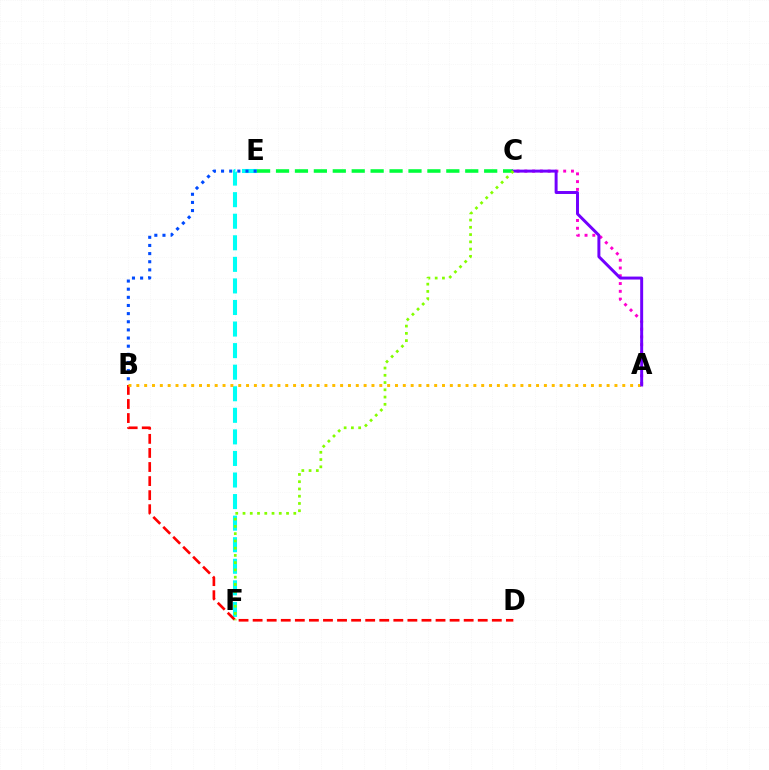{('C', 'E'): [{'color': '#00ff39', 'line_style': 'dashed', 'thickness': 2.57}], ('E', 'F'): [{'color': '#00fff6', 'line_style': 'dashed', 'thickness': 2.93}], ('B', 'D'): [{'color': '#ff0000', 'line_style': 'dashed', 'thickness': 1.91}], ('B', 'E'): [{'color': '#004bff', 'line_style': 'dotted', 'thickness': 2.21}], ('A', 'B'): [{'color': '#ffbd00', 'line_style': 'dotted', 'thickness': 2.13}], ('A', 'C'): [{'color': '#ff00cf', 'line_style': 'dotted', 'thickness': 2.11}, {'color': '#7200ff', 'line_style': 'solid', 'thickness': 2.13}], ('C', 'F'): [{'color': '#84ff00', 'line_style': 'dotted', 'thickness': 1.97}]}